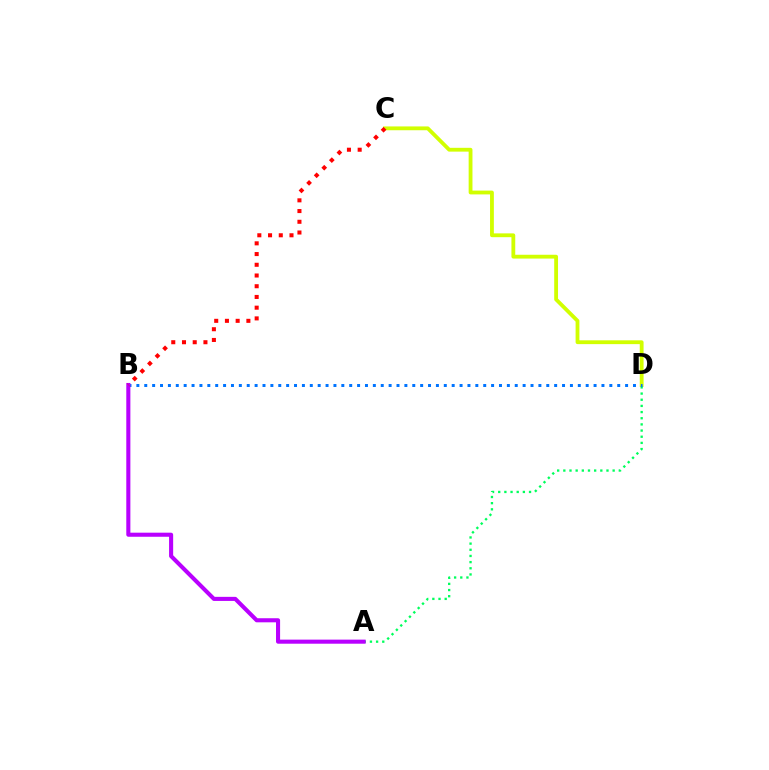{('C', 'D'): [{'color': '#d1ff00', 'line_style': 'solid', 'thickness': 2.75}], ('A', 'D'): [{'color': '#00ff5c', 'line_style': 'dotted', 'thickness': 1.67}], ('B', 'D'): [{'color': '#0074ff', 'line_style': 'dotted', 'thickness': 2.14}], ('A', 'B'): [{'color': '#b900ff', 'line_style': 'solid', 'thickness': 2.94}], ('B', 'C'): [{'color': '#ff0000', 'line_style': 'dotted', 'thickness': 2.91}]}